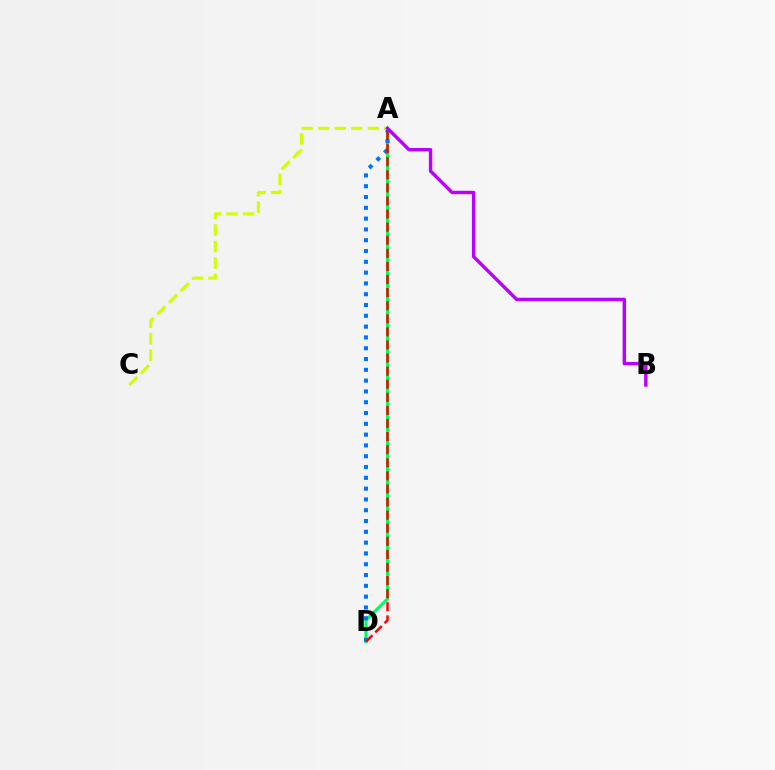{('A', 'D'): [{'color': '#00ff5c', 'line_style': 'solid', 'thickness': 2.25}, {'color': '#0074ff', 'line_style': 'dotted', 'thickness': 2.93}, {'color': '#ff0000', 'line_style': 'dashed', 'thickness': 1.78}], ('A', 'C'): [{'color': '#d1ff00', 'line_style': 'dashed', 'thickness': 2.24}], ('A', 'B'): [{'color': '#b900ff', 'line_style': 'solid', 'thickness': 2.46}]}